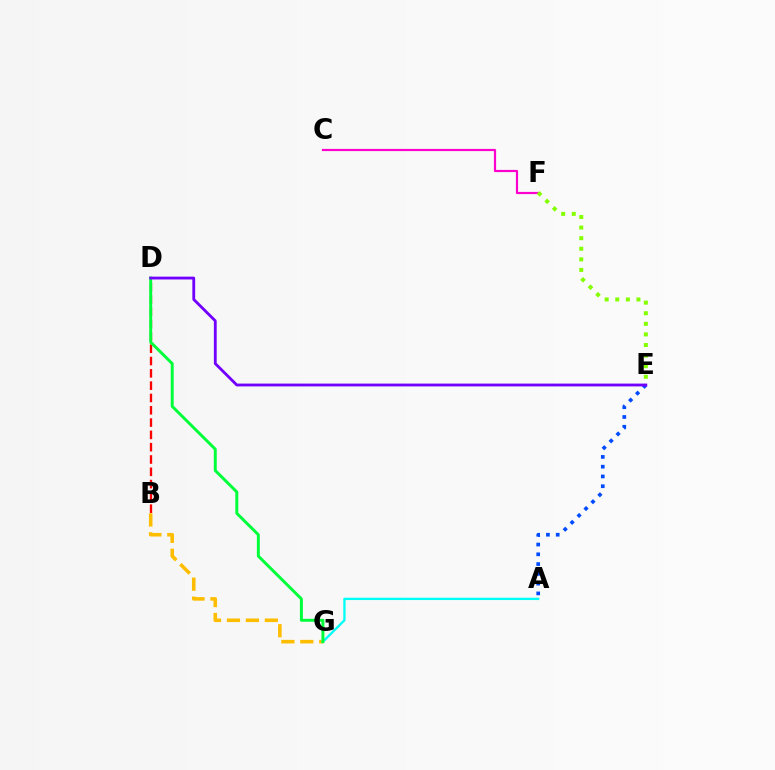{('C', 'F'): [{'color': '#ff00cf', 'line_style': 'solid', 'thickness': 1.58}], ('B', 'D'): [{'color': '#ff0000', 'line_style': 'dashed', 'thickness': 1.67}], ('E', 'F'): [{'color': '#84ff00', 'line_style': 'dotted', 'thickness': 2.88}], ('B', 'G'): [{'color': '#ffbd00', 'line_style': 'dashed', 'thickness': 2.57}], ('A', 'G'): [{'color': '#00fff6', 'line_style': 'solid', 'thickness': 1.67}], ('D', 'G'): [{'color': '#00ff39', 'line_style': 'solid', 'thickness': 2.12}], ('A', 'E'): [{'color': '#004bff', 'line_style': 'dotted', 'thickness': 2.66}], ('D', 'E'): [{'color': '#7200ff', 'line_style': 'solid', 'thickness': 2.04}]}